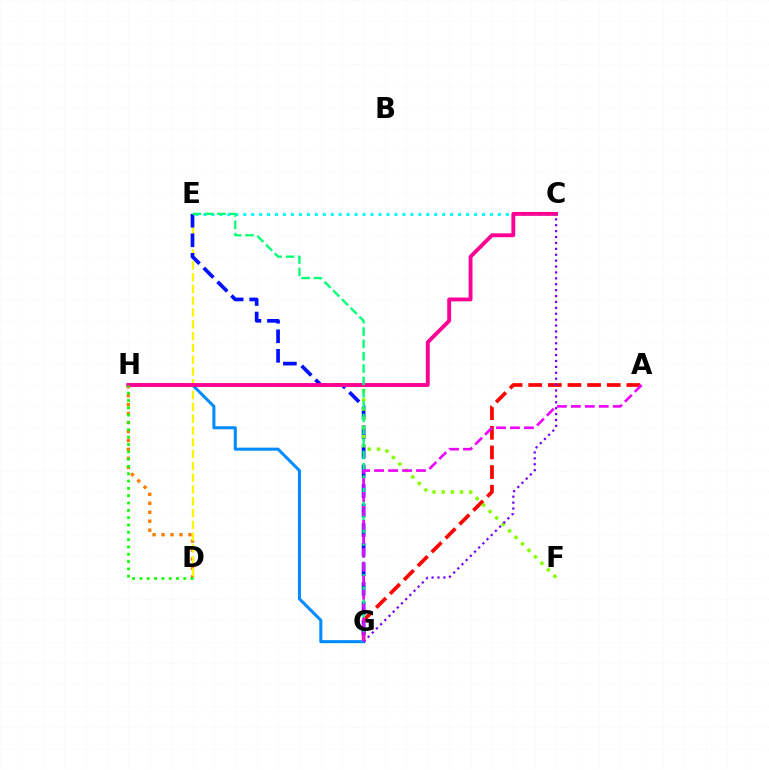{('D', 'H'): [{'color': '#ff7c00', 'line_style': 'dotted', 'thickness': 2.43}, {'color': '#08ff00', 'line_style': 'dotted', 'thickness': 1.99}], ('D', 'E'): [{'color': '#fcf500', 'line_style': 'dashed', 'thickness': 1.6}], ('A', 'G'): [{'color': '#ff0000', 'line_style': 'dashed', 'thickness': 2.67}, {'color': '#ee00ff', 'line_style': 'dashed', 'thickness': 1.9}], ('E', 'G'): [{'color': '#0010ff', 'line_style': 'dashed', 'thickness': 2.66}, {'color': '#00ff74', 'line_style': 'dashed', 'thickness': 1.68}], ('F', 'H'): [{'color': '#84ff00', 'line_style': 'dotted', 'thickness': 2.49}], ('G', 'H'): [{'color': '#008cff', 'line_style': 'solid', 'thickness': 2.19}], ('C', 'E'): [{'color': '#00fff6', 'line_style': 'dotted', 'thickness': 2.16}], ('C', 'H'): [{'color': '#ff0094', 'line_style': 'solid', 'thickness': 2.78}], ('C', 'G'): [{'color': '#7200ff', 'line_style': 'dotted', 'thickness': 1.6}]}